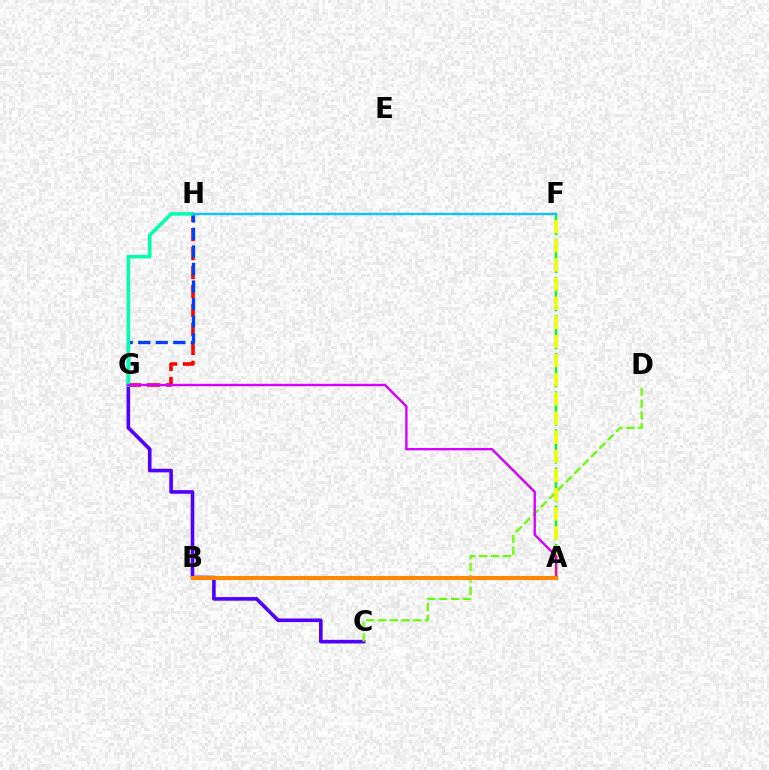{('F', 'H'): [{'color': '#ff00a0', 'line_style': 'dotted', 'thickness': 1.62}, {'color': '#00c7ff', 'line_style': 'solid', 'thickness': 1.64}], ('G', 'H'): [{'color': '#ff0000', 'line_style': 'dashed', 'thickness': 2.58}, {'color': '#003fff', 'line_style': 'dashed', 'thickness': 2.38}, {'color': '#00ffaf', 'line_style': 'solid', 'thickness': 2.57}], ('C', 'G'): [{'color': '#4f00ff', 'line_style': 'solid', 'thickness': 2.6}], ('C', 'D'): [{'color': '#66ff00', 'line_style': 'dashed', 'thickness': 1.61}], ('A', 'F'): [{'color': '#00ff27', 'line_style': 'dashed', 'thickness': 1.73}, {'color': '#eeff00', 'line_style': 'dashed', 'thickness': 2.6}], ('A', 'G'): [{'color': '#d600ff', 'line_style': 'solid', 'thickness': 1.72}], ('A', 'B'): [{'color': '#ff8800', 'line_style': 'solid', 'thickness': 2.9}]}